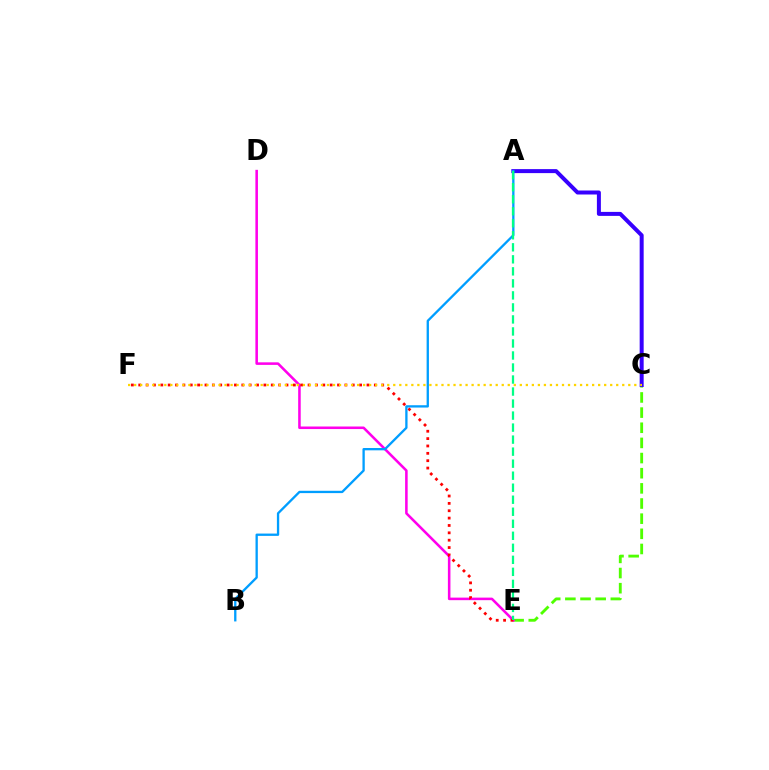{('C', 'E'): [{'color': '#4fff00', 'line_style': 'dashed', 'thickness': 2.06}], ('A', 'C'): [{'color': '#3700ff', 'line_style': 'solid', 'thickness': 2.88}], ('D', 'E'): [{'color': '#ff00ed', 'line_style': 'solid', 'thickness': 1.84}], ('E', 'F'): [{'color': '#ff0000', 'line_style': 'dotted', 'thickness': 2.0}], ('C', 'F'): [{'color': '#ffd500', 'line_style': 'dotted', 'thickness': 1.64}], ('A', 'B'): [{'color': '#009eff', 'line_style': 'solid', 'thickness': 1.67}], ('A', 'E'): [{'color': '#00ff86', 'line_style': 'dashed', 'thickness': 1.63}]}